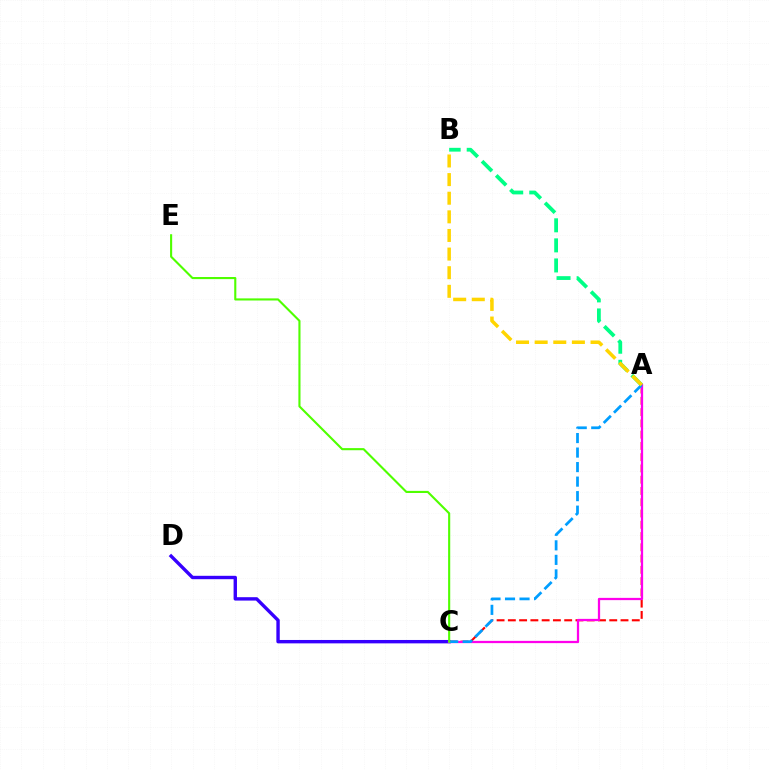{('C', 'D'): [{'color': '#3700ff', 'line_style': 'solid', 'thickness': 2.44}], ('A', 'C'): [{'color': '#ff0000', 'line_style': 'dashed', 'thickness': 1.53}, {'color': '#ff00ed', 'line_style': 'solid', 'thickness': 1.63}, {'color': '#009eff', 'line_style': 'dashed', 'thickness': 1.97}], ('A', 'B'): [{'color': '#00ff86', 'line_style': 'dashed', 'thickness': 2.73}, {'color': '#ffd500', 'line_style': 'dashed', 'thickness': 2.53}], ('C', 'E'): [{'color': '#4fff00', 'line_style': 'solid', 'thickness': 1.52}]}